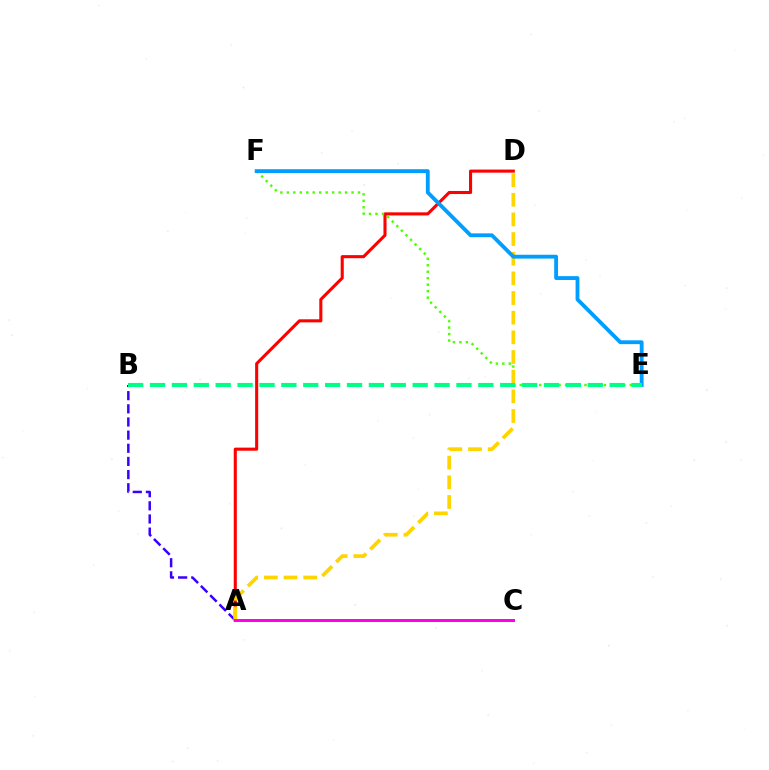{('A', 'B'): [{'color': '#3700ff', 'line_style': 'dashed', 'thickness': 1.79}], ('A', 'D'): [{'color': '#ff0000', 'line_style': 'solid', 'thickness': 2.22}, {'color': '#ffd500', 'line_style': 'dashed', 'thickness': 2.67}], ('E', 'F'): [{'color': '#4fff00', 'line_style': 'dotted', 'thickness': 1.76}, {'color': '#009eff', 'line_style': 'solid', 'thickness': 2.76}], ('A', 'C'): [{'color': '#ff00ed', 'line_style': 'solid', 'thickness': 2.16}], ('B', 'E'): [{'color': '#00ff86', 'line_style': 'dashed', 'thickness': 2.97}]}